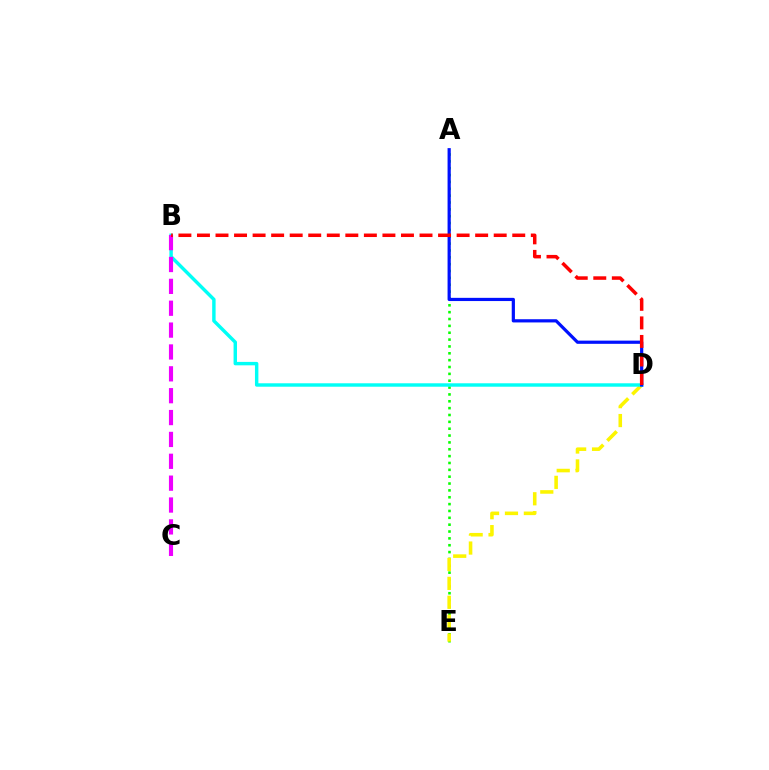{('A', 'E'): [{'color': '#08ff00', 'line_style': 'dotted', 'thickness': 1.86}], ('D', 'E'): [{'color': '#fcf500', 'line_style': 'dashed', 'thickness': 2.57}], ('B', 'D'): [{'color': '#00fff6', 'line_style': 'solid', 'thickness': 2.47}, {'color': '#ff0000', 'line_style': 'dashed', 'thickness': 2.52}], ('A', 'D'): [{'color': '#0010ff', 'line_style': 'solid', 'thickness': 2.31}], ('B', 'C'): [{'color': '#ee00ff', 'line_style': 'dashed', 'thickness': 2.97}]}